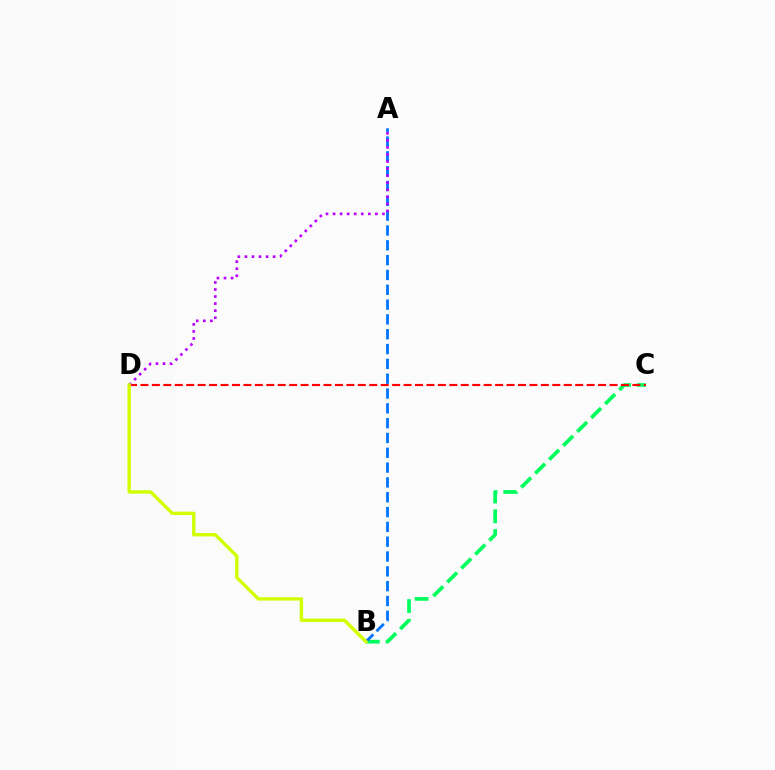{('B', 'C'): [{'color': '#00ff5c', 'line_style': 'dashed', 'thickness': 2.68}], ('C', 'D'): [{'color': '#ff0000', 'line_style': 'dashed', 'thickness': 1.55}], ('A', 'B'): [{'color': '#0074ff', 'line_style': 'dashed', 'thickness': 2.01}], ('A', 'D'): [{'color': '#b900ff', 'line_style': 'dotted', 'thickness': 1.92}], ('B', 'D'): [{'color': '#d1ff00', 'line_style': 'solid', 'thickness': 2.44}]}